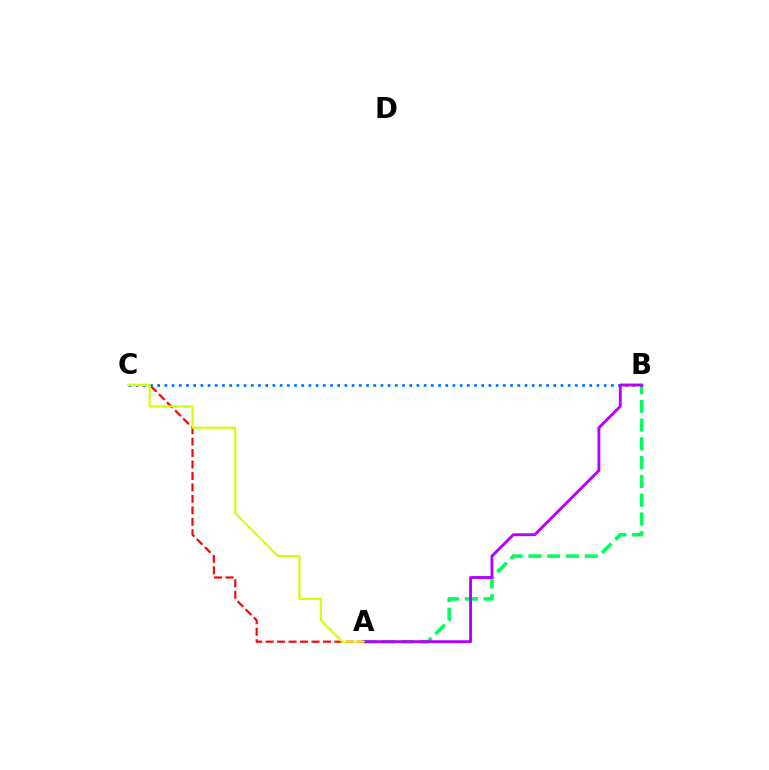{('A', 'C'): [{'color': '#ff0000', 'line_style': 'dashed', 'thickness': 1.56}, {'color': '#d1ff00', 'line_style': 'solid', 'thickness': 1.52}], ('A', 'B'): [{'color': '#00ff5c', 'line_style': 'dashed', 'thickness': 2.55}, {'color': '#b900ff', 'line_style': 'solid', 'thickness': 2.08}], ('B', 'C'): [{'color': '#0074ff', 'line_style': 'dotted', 'thickness': 1.96}]}